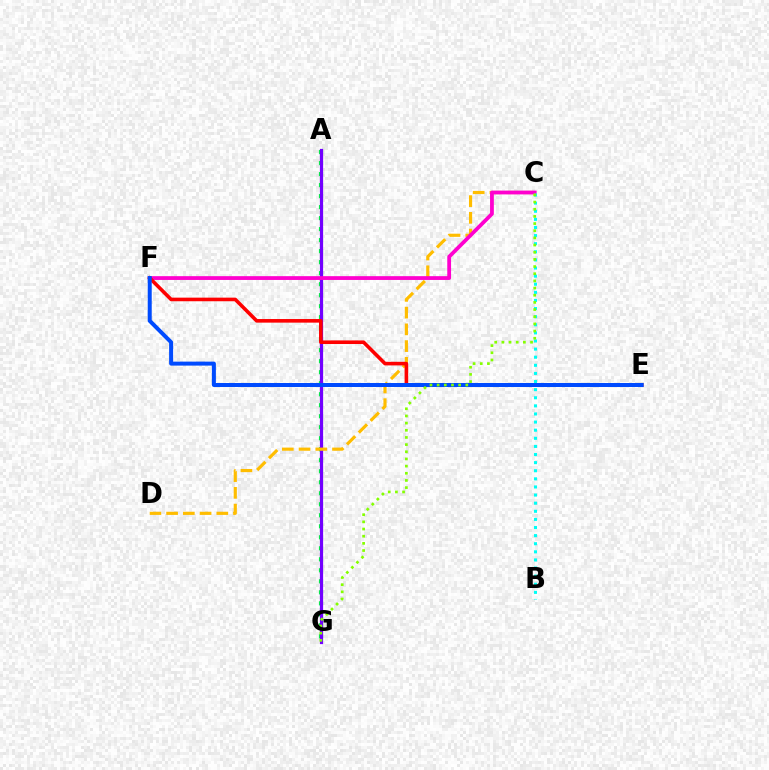{('A', 'G'): [{'color': '#00ff39', 'line_style': 'dotted', 'thickness': 2.99}, {'color': '#7200ff', 'line_style': 'solid', 'thickness': 2.31}], ('C', 'D'): [{'color': '#ffbd00', 'line_style': 'dashed', 'thickness': 2.27}], ('C', 'F'): [{'color': '#ff00cf', 'line_style': 'solid', 'thickness': 2.73}], ('E', 'F'): [{'color': '#ff0000', 'line_style': 'solid', 'thickness': 2.59}, {'color': '#004bff', 'line_style': 'solid', 'thickness': 2.88}], ('B', 'C'): [{'color': '#00fff6', 'line_style': 'dotted', 'thickness': 2.2}], ('C', 'G'): [{'color': '#84ff00', 'line_style': 'dotted', 'thickness': 1.95}]}